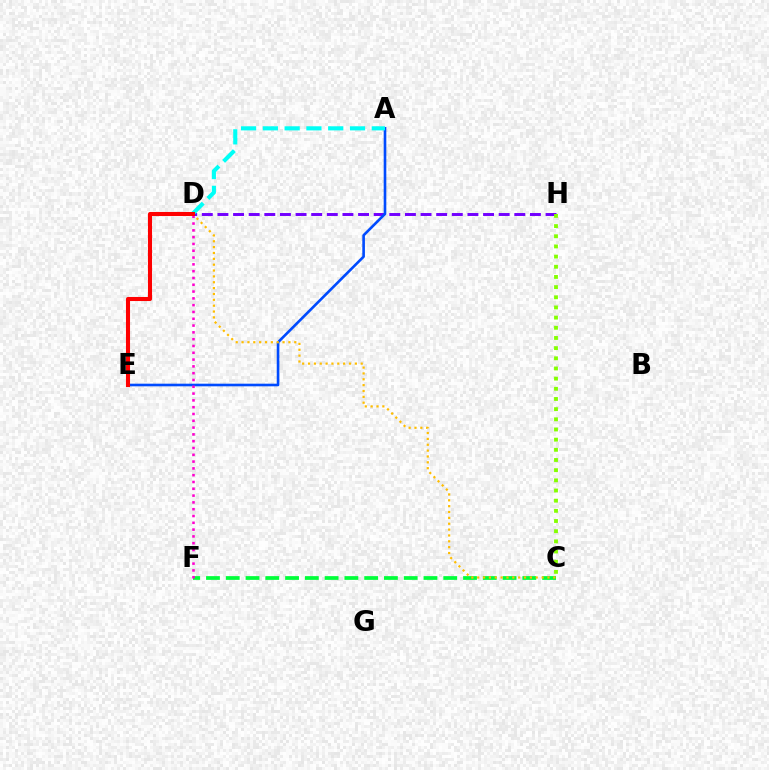{('D', 'H'): [{'color': '#7200ff', 'line_style': 'dashed', 'thickness': 2.12}], ('A', 'E'): [{'color': '#004bff', 'line_style': 'solid', 'thickness': 1.89}], ('C', 'F'): [{'color': '#00ff39', 'line_style': 'dashed', 'thickness': 2.69}], ('C', 'D'): [{'color': '#ffbd00', 'line_style': 'dotted', 'thickness': 1.59}], ('D', 'F'): [{'color': '#ff00cf', 'line_style': 'dotted', 'thickness': 1.85}], ('A', 'D'): [{'color': '#00fff6', 'line_style': 'dashed', 'thickness': 2.96}], ('D', 'E'): [{'color': '#ff0000', 'line_style': 'solid', 'thickness': 2.93}], ('C', 'H'): [{'color': '#84ff00', 'line_style': 'dotted', 'thickness': 2.76}]}